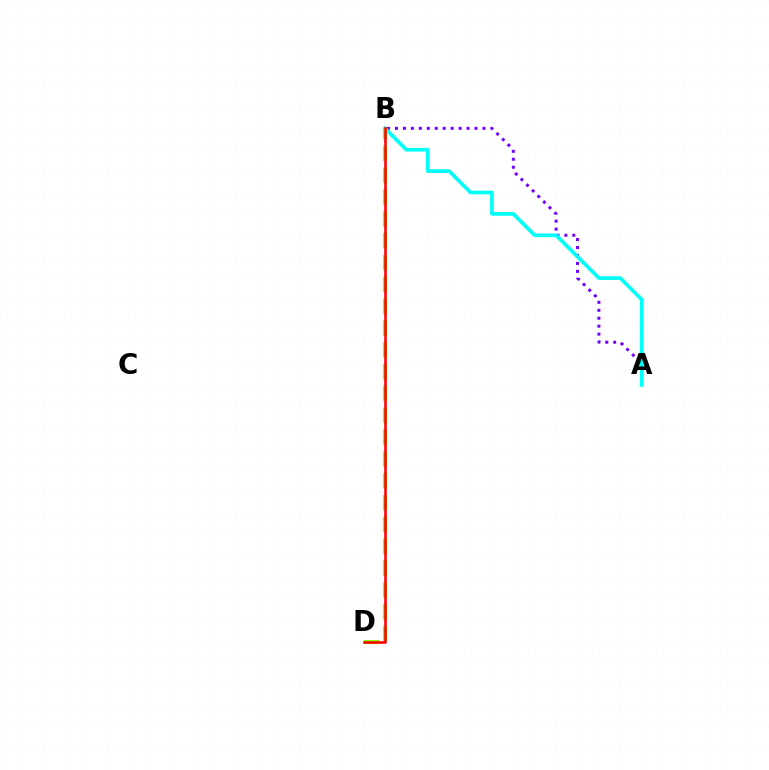{('A', 'B'): [{'color': '#7200ff', 'line_style': 'dotted', 'thickness': 2.16}, {'color': '#00fff6', 'line_style': 'solid', 'thickness': 2.65}], ('B', 'D'): [{'color': '#84ff00', 'line_style': 'dashed', 'thickness': 2.96}, {'color': '#ff0000', 'line_style': 'solid', 'thickness': 1.85}]}